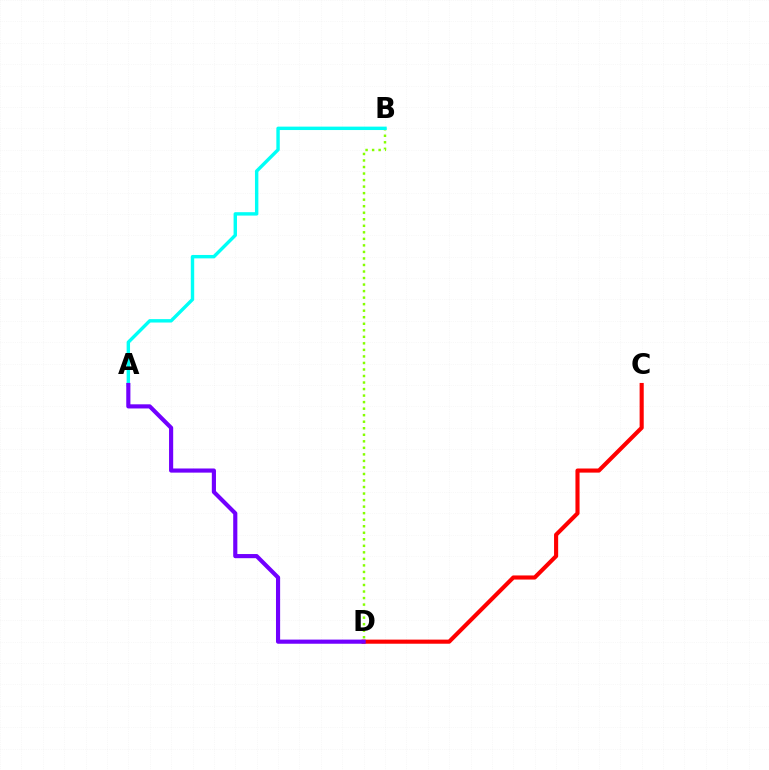{('B', 'D'): [{'color': '#84ff00', 'line_style': 'dotted', 'thickness': 1.77}], ('C', 'D'): [{'color': '#ff0000', 'line_style': 'solid', 'thickness': 2.96}], ('A', 'B'): [{'color': '#00fff6', 'line_style': 'solid', 'thickness': 2.45}], ('A', 'D'): [{'color': '#7200ff', 'line_style': 'solid', 'thickness': 2.98}]}